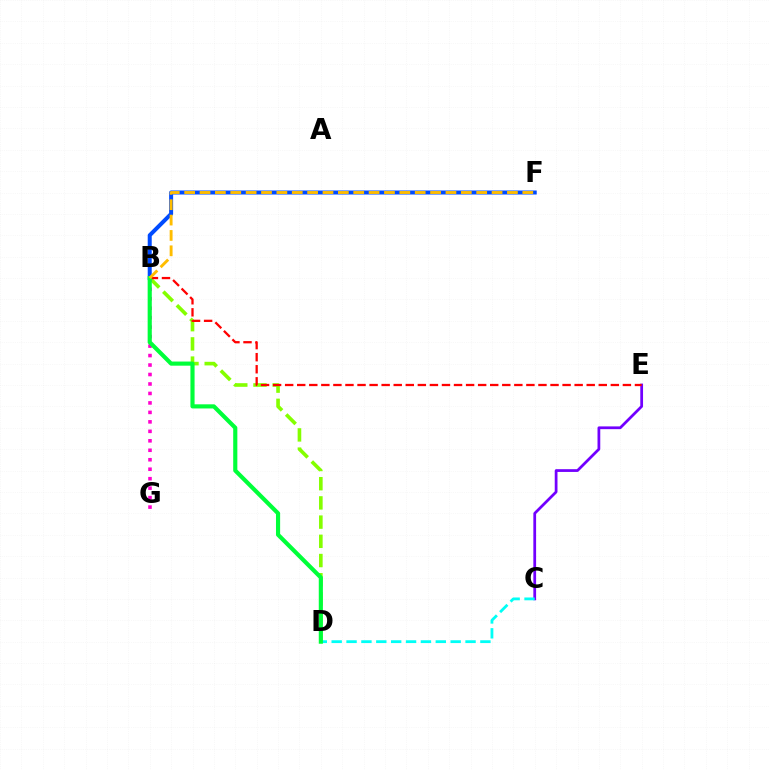{('B', 'D'): [{'color': '#84ff00', 'line_style': 'dashed', 'thickness': 2.61}, {'color': '#00ff39', 'line_style': 'solid', 'thickness': 2.98}], ('C', 'E'): [{'color': '#7200ff', 'line_style': 'solid', 'thickness': 1.98}], ('B', 'F'): [{'color': '#004bff', 'line_style': 'solid', 'thickness': 2.89}, {'color': '#ffbd00', 'line_style': 'dashed', 'thickness': 2.09}], ('B', 'E'): [{'color': '#ff0000', 'line_style': 'dashed', 'thickness': 1.64}], ('C', 'D'): [{'color': '#00fff6', 'line_style': 'dashed', 'thickness': 2.02}], ('B', 'G'): [{'color': '#ff00cf', 'line_style': 'dotted', 'thickness': 2.57}]}